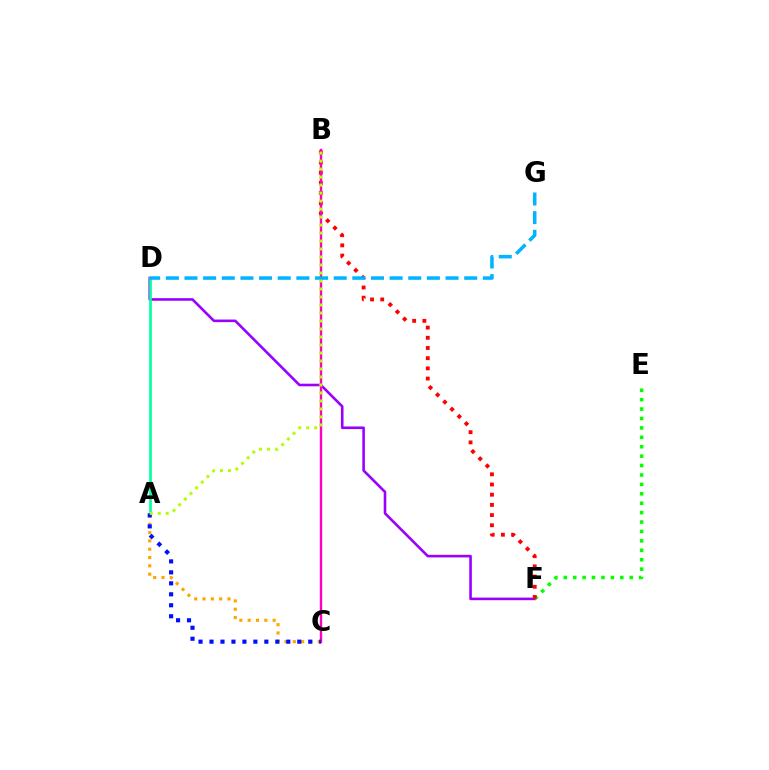{('D', 'F'): [{'color': '#9b00ff', 'line_style': 'solid', 'thickness': 1.87}], ('E', 'F'): [{'color': '#08ff00', 'line_style': 'dotted', 'thickness': 2.56}], ('A', 'C'): [{'color': '#ffa500', 'line_style': 'dotted', 'thickness': 2.26}, {'color': '#0010ff', 'line_style': 'dotted', 'thickness': 2.98}], ('B', 'F'): [{'color': '#ff0000', 'line_style': 'dotted', 'thickness': 2.77}], ('B', 'C'): [{'color': '#ff00bd', 'line_style': 'solid', 'thickness': 1.72}], ('A', 'D'): [{'color': '#00ff9d', 'line_style': 'solid', 'thickness': 1.92}], ('D', 'G'): [{'color': '#00b5ff', 'line_style': 'dashed', 'thickness': 2.53}], ('A', 'B'): [{'color': '#b3ff00', 'line_style': 'dotted', 'thickness': 2.17}]}